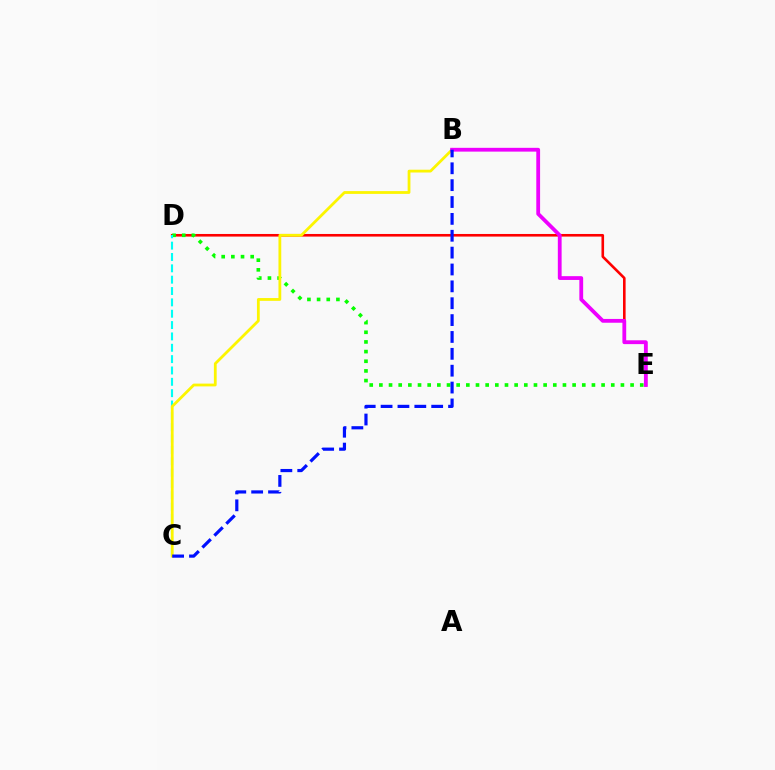{('D', 'E'): [{'color': '#ff0000', 'line_style': 'solid', 'thickness': 1.88}, {'color': '#08ff00', 'line_style': 'dotted', 'thickness': 2.63}], ('C', 'D'): [{'color': '#00fff6', 'line_style': 'dashed', 'thickness': 1.54}], ('B', 'C'): [{'color': '#fcf500', 'line_style': 'solid', 'thickness': 2.01}, {'color': '#0010ff', 'line_style': 'dashed', 'thickness': 2.29}], ('B', 'E'): [{'color': '#ee00ff', 'line_style': 'solid', 'thickness': 2.73}]}